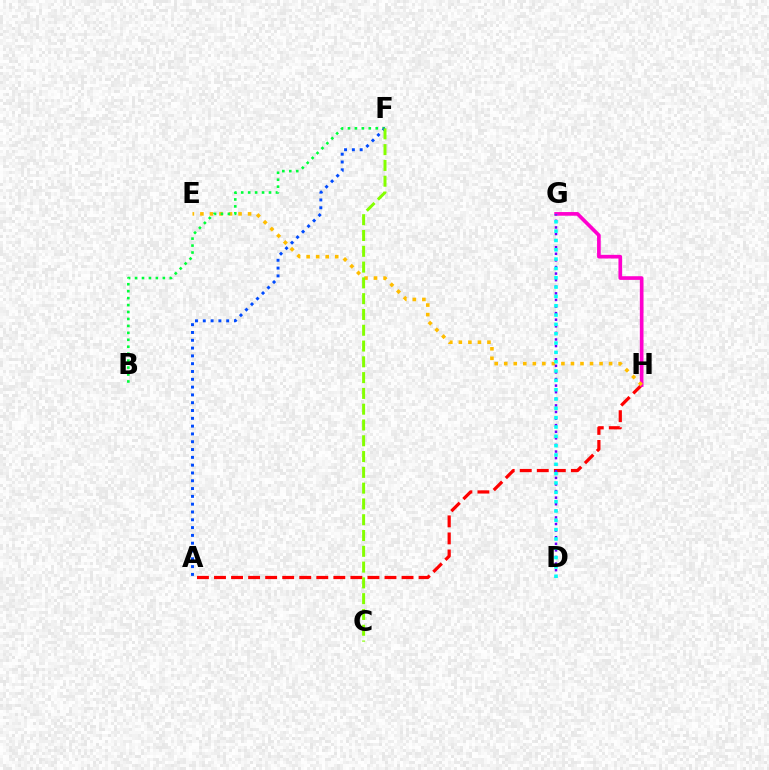{('A', 'H'): [{'color': '#ff0000', 'line_style': 'dashed', 'thickness': 2.32}], ('G', 'H'): [{'color': '#ff00cf', 'line_style': 'solid', 'thickness': 2.63}], ('E', 'H'): [{'color': '#ffbd00', 'line_style': 'dotted', 'thickness': 2.59}], ('D', 'G'): [{'color': '#7200ff', 'line_style': 'dotted', 'thickness': 1.79}, {'color': '#00fff6', 'line_style': 'dotted', 'thickness': 2.53}], ('B', 'F'): [{'color': '#00ff39', 'line_style': 'dotted', 'thickness': 1.89}], ('A', 'F'): [{'color': '#004bff', 'line_style': 'dotted', 'thickness': 2.12}], ('C', 'F'): [{'color': '#84ff00', 'line_style': 'dashed', 'thickness': 2.14}]}